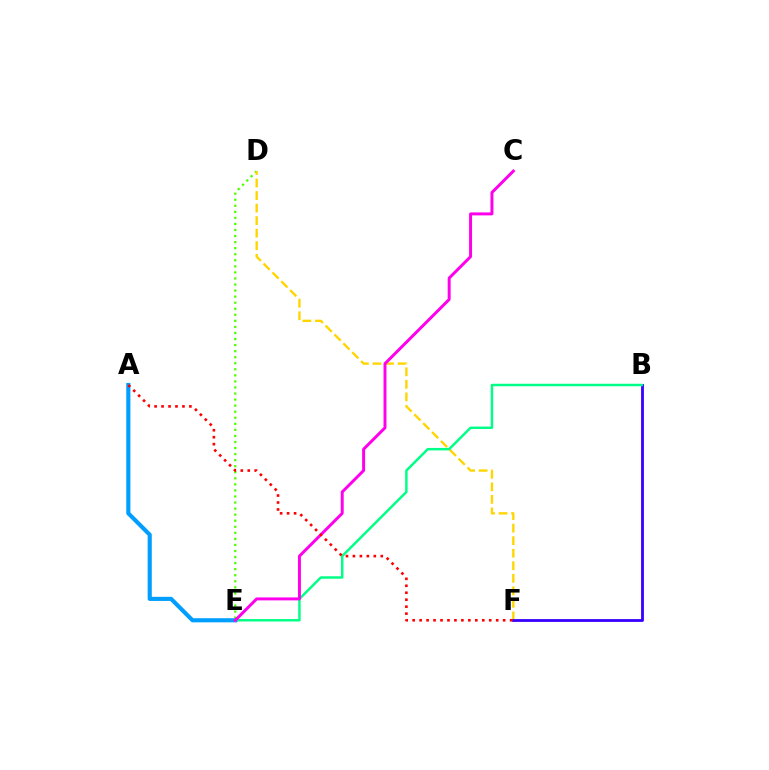{('D', 'E'): [{'color': '#4fff00', 'line_style': 'dotted', 'thickness': 1.65}], ('D', 'F'): [{'color': '#ffd500', 'line_style': 'dashed', 'thickness': 1.7}], ('B', 'F'): [{'color': '#3700ff', 'line_style': 'solid', 'thickness': 2.02}], ('B', 'E'): [{'color': '#00ff86', 'line_style': 'solid', 'thickness': 1.78}], ('A', 'E'): [{'color': '#009eff', 'line_style': 'solid', 'thickness': 2.96}], ('C', 'E'): [{'color': '#ff00ed', 'line_style': 'solid', 'thickness': 2.13}], ('A', 'F'): [{'color': '#ff0000', 'line_style': 'dotted', 'thickness': 1.89}]}